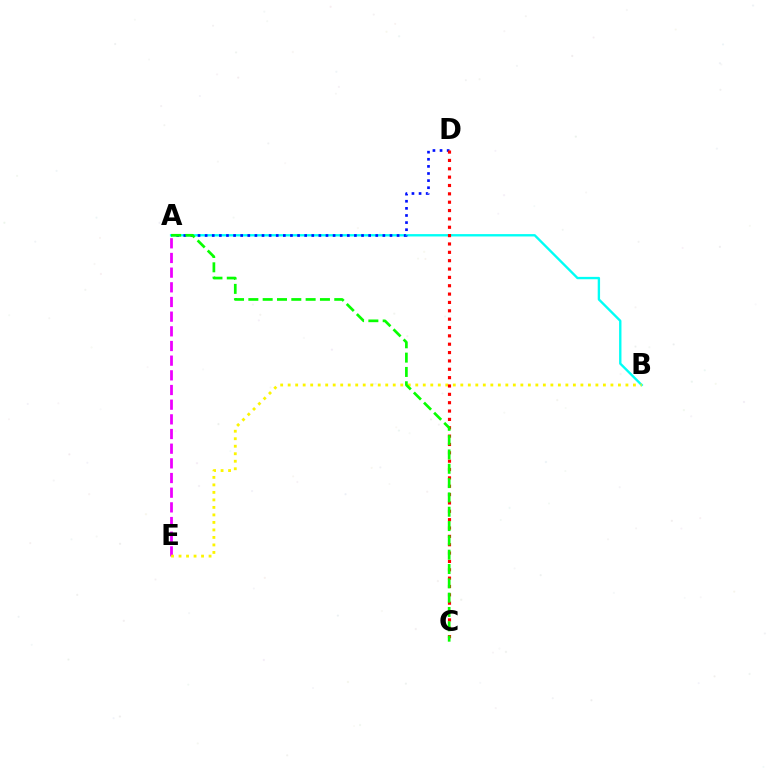{('A', 'B'): [{'color': '#00fff6', 'line_style': 'solid', 'thickness': 1.7}], ('A', 'D'): [{'color': '#0010ff', 'line_style': 'dotted', 'thickness': 1.93}], ('A', 'E'): [{'color': '#ee00ff', 'line_style': 'dashed', 'thickness': 1.99}], ('B', 'E'): [{'color': '#fcf500', 'line_style': 'dotted', 'thickness': 2.04}], ('C', 'D'): [{'color': '#ff0000', 'line_style': 'dotted', 'thickness': 2.27}], ('A', 'C'): [{'color': '#08ff00', 'line_style': 'dashed', 'thickness': 1.95}]}